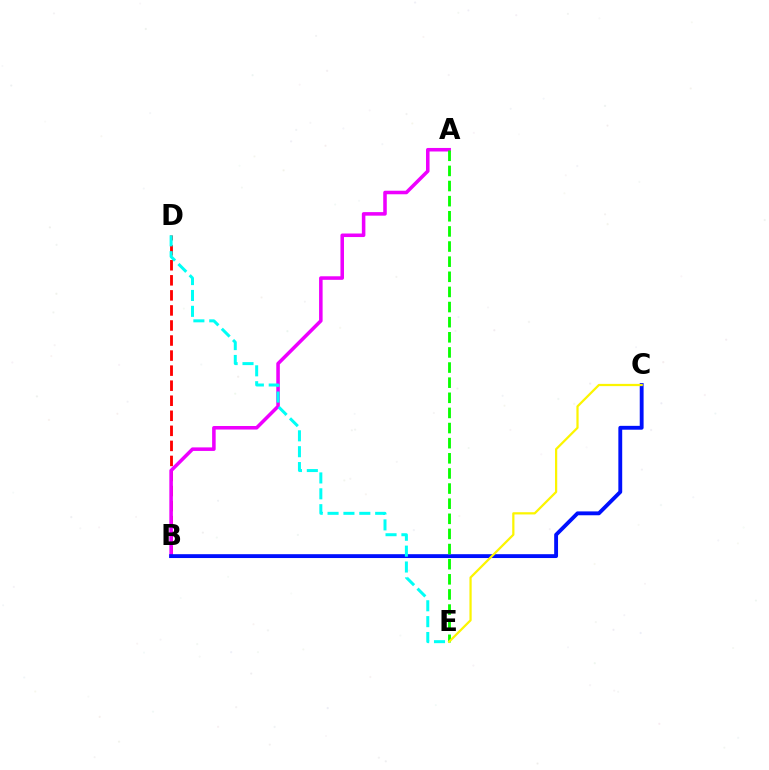{('B', 'D'): [{'color': '#ff0000', 'line_style': 'dashed', 'thickness': 2.04}], ('A', 'B'): [{'color': '#ee00ff', 'line_style': 'solid', 'thickness': 2.55}], ('B', 'C'): [{'color': '#0010ff', 'line_style': 'solid', 'thickness': 2.77}], ('D', 'E'): [{'color': '#00fff6', 'line_style': 'dashed', 'thickness': 2.16}], ('A', 'E'): [{'color': '#08ff00', 'line_style': 'dashed', 'thickness': 2.05}], ('C', 'E'): [{'color': '#fcf500', 'line_style': 'solid', 'thickness': 1.61}]}